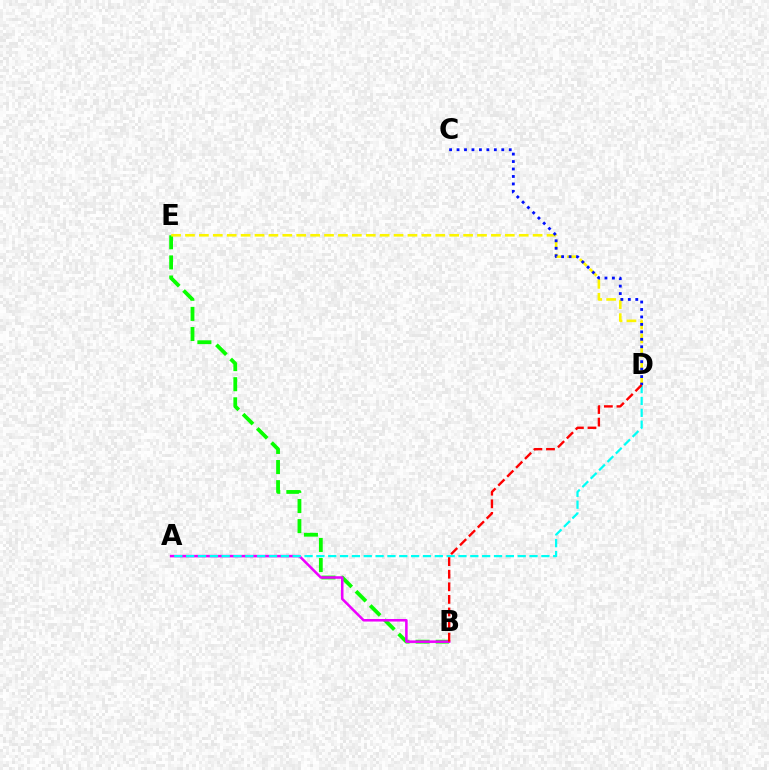{('B', 'E'): [{'color': '#08ff00', 'line_style': 'dashed', 'thickness': 2.73}], ('D', 'E'): [{'color': '#fcf500', 'line_style': 'dashed', 'thickness': 1.89}], ('A', 'B'): [{'color': '#ee00ff', 'line_style': 'solid', 'thickness': 1.83}], ('C', 'D'): [{'color': '#0010ff', 'line_style': 'dotted', 'thickness': 2.03}], ('A', 'D'): [{'color': '#00fff6', 'line_style': 'dashed', 'thickness': 1.61}], ('B', 'D'): [{'color': '#ff0000', 'line_style': 'dashed', 'thickness': 1.71}]}